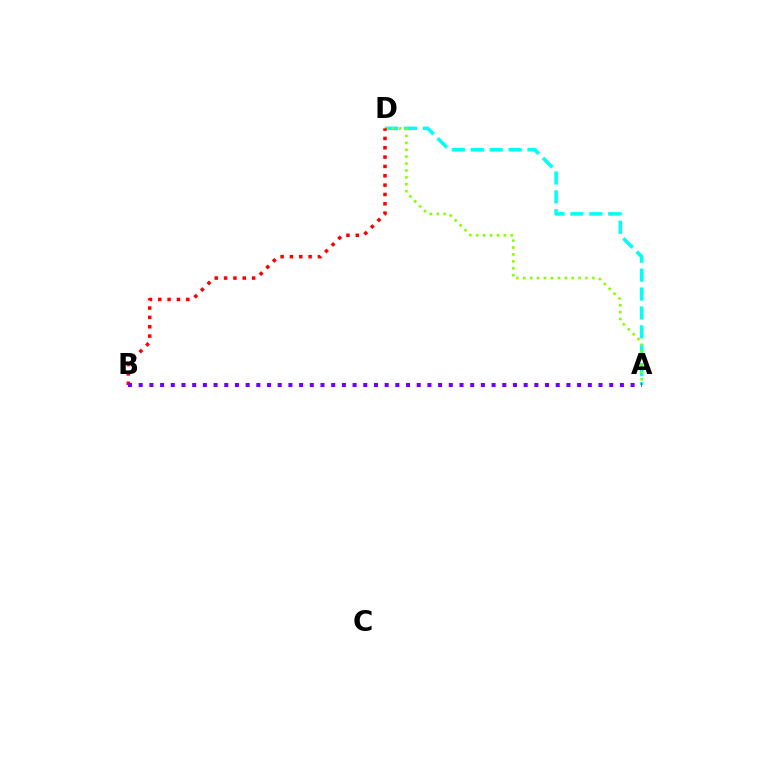{('A', 'D'): [{'color': '#00fff6', 'line_style': 'dashed', 'thickness': 2.57}, {'color': '#84ff00', 'line_style': 'dotted', 'thickness': 1.88}], ('B', 'D'): [{'color': '#ff0000', 'line_style': 'dotted', 'thickness': 2.54}], ('A', 'B'): [{'color': '#7200ff', 'line_style': 'dotted', 'thickness': 2.91}]}